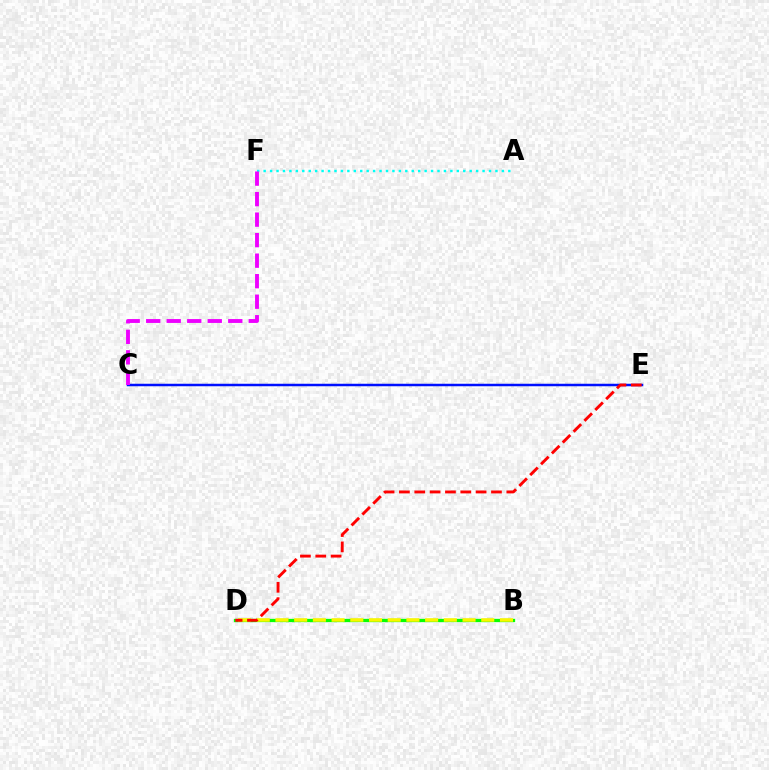{('B', 'D'): [{'color': '#08ff00', 'line_style': 'solid', 'thickness': 2.37}, {'color': '#fcf500', 'line_style': 'dashed', 'thickness': 2.54}], ('C', 'E'): [{'color': '#0010ff', 'line_style': 'solid', 'thickness': 1.79}], ('D', 'E'): [{'color': '#ff0000', 'line_style': 'dashed', 'thickness': 2.08}], ('A', 'F'): [{'color': '#00fff6', 'line_style': 'dotted', 'thickness': 1.75}], ('C', 'F'): [{'color': '#ee00ff', 'line_style': 'dashed', 'thickness': 2.79}]}